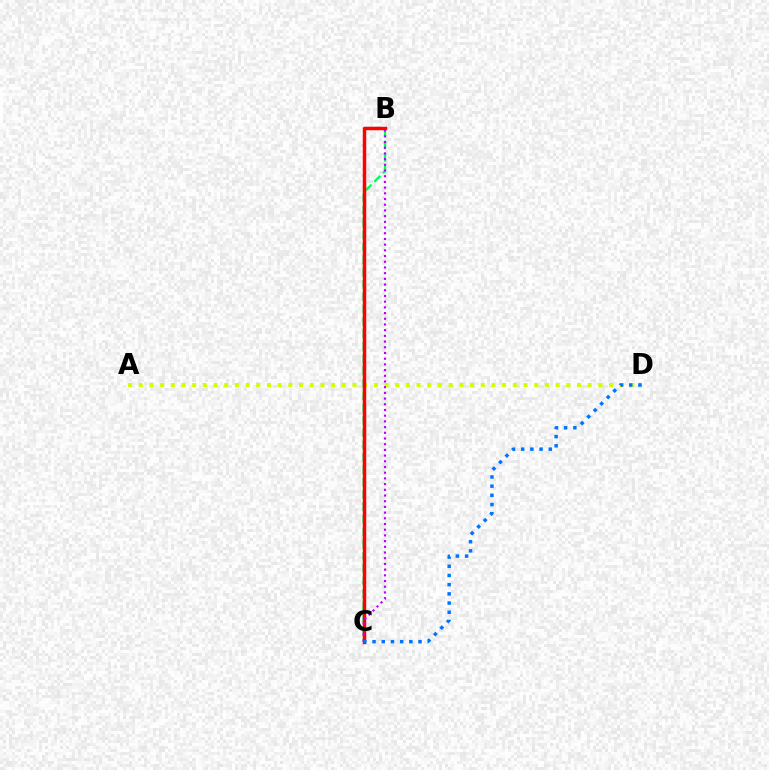{('A', 'D'): [{'color': '#d1ff00', 'line_style': 'dotted', 'thickness': 2.9}], ('B', 'C'): [{'color': '#00ff5c', 'line_style': 'dashed', 'thickness': 1.68}, {'color': '#ff0000', 'line_style': 'solid', 'thickness': 2.5}, {'color': '#b900ff', 'line_style': 'dotted', 'thickness': 1.55}], ('C', 'D'): [{'color': '#0074ff', 'line_style': 'dotted', 'thickness': 2.5}]}